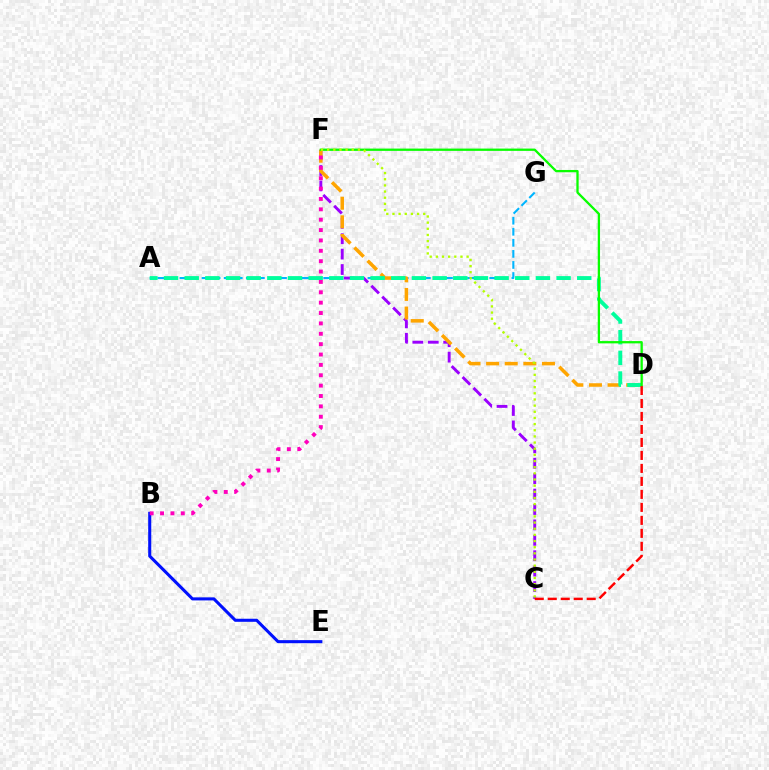{('A', 'G'): [{'color': '#00b5ff', 'line_style': 'dashed', 'thickness': 1.5}], ('C', 'F'): [{'color': '#9b00ff', 'line_style': 'dashed', 'thickness': 2.09}, {'color': '#b3ff00', 'line_style': 'dotted', 'thickness': 1.67}], ('B', 'E'): [{'color': '#0010ff', 'line_style': 'solid', 'thickness': 2.2}], ('D', 'F'): [{'color': '#ffa500', 'line_style': 'dashed', 'thickness': 2.53}, {'color': '#08ff00', 'line_style': 'solid', 'thickness': 1.65}], ('B', 'F'): [{'color': '#ff00bd', 'line_style': 'dotted', 'thickness': 2.82}], ('A', 'D'): [{'color': '#00ff9d', 'line_style': 'dashed', 'thickness': 2.81}], ('C', 'D'): [{'color': '#ff0000', 'line_style': 'dashed', 'thickness': 1.76}]}